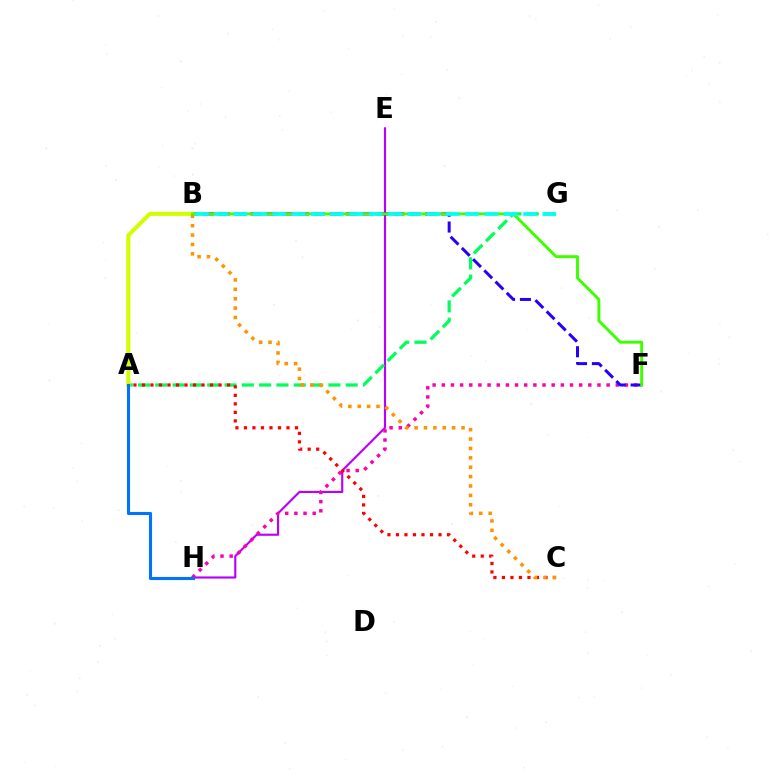{('E', 'H'): [{'color': '#b900ff', 'line_style': 'solid', 'thickness': 1.54}], ('F', 'H'): [{'color': '#ff00ac', 'line_style': 'dotted', 'thickness': 2.49}], ('A', 'G'): [{'color': '#00ff5c', 'line_style': 'dashed', 'thickness': 2.35}], ('A', 'C'): [{'color': '#ff0000', 'line_style': 'dotted', 'thickness': 2.31}], ('B', 'F'): [{'color': '#2500ff', 'line_style': 'dashed', 'thickness': 2.16}, {'color': '#3dff00', 'line_style': 'solid', 'thickness': 2.11}], ('A', 'B'): [{'color': '#d1ff00', 'line_style': 'solid', 'thickness': 2.91}], ('B', 'C'): [{'color': '#ff9400', 'line_style': 'dotted', 'thickness': 2.55}], ('A', 'H'): [{'color': '#0074ff', 'line_style': 'solid', 'thickness': 2.23}], ('B', 'G'): [{'color': '#00fff6', 'line_style': 'dashed', 'thickness': 2.62}]}